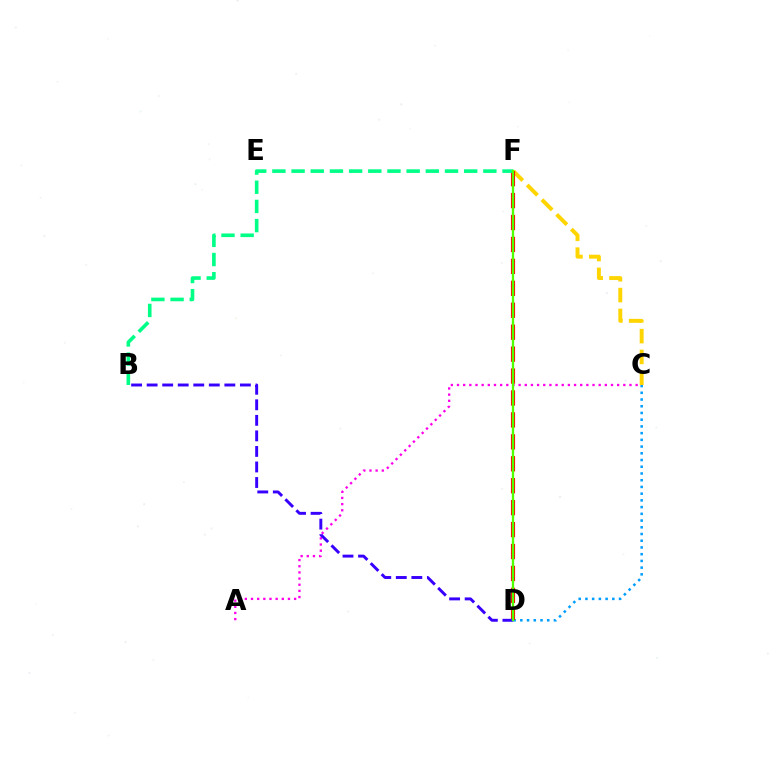{('C', 'F'): [{'color': '#ffd500', 'line_style': 'dashed', 'thickness': 2.83}], ('C', 'D'): [{'color': '#009eff', 'line_style': 'dotted', 'thickness': 1.83}], ('A', 'C'): [{'color': '#ff00ed', 'line_style': 'dotted', 'thickness': 1.67}], ('D', 'F'): [{'color': '#ff0000', 'line_style': 'dashed', 'thickness': 2.98}, {'color': '#4fff00', 'line_style': 'solid', 'thickness': 1.66}], ('B', 'F'): [{'color': '#00ff86', 'line_style': 'dashed', 'thickness': 2.61}], ('B', 'D'): [{'color': '#3700ff', 'line_style': 'dashed', 'thickness': 2.11}]}